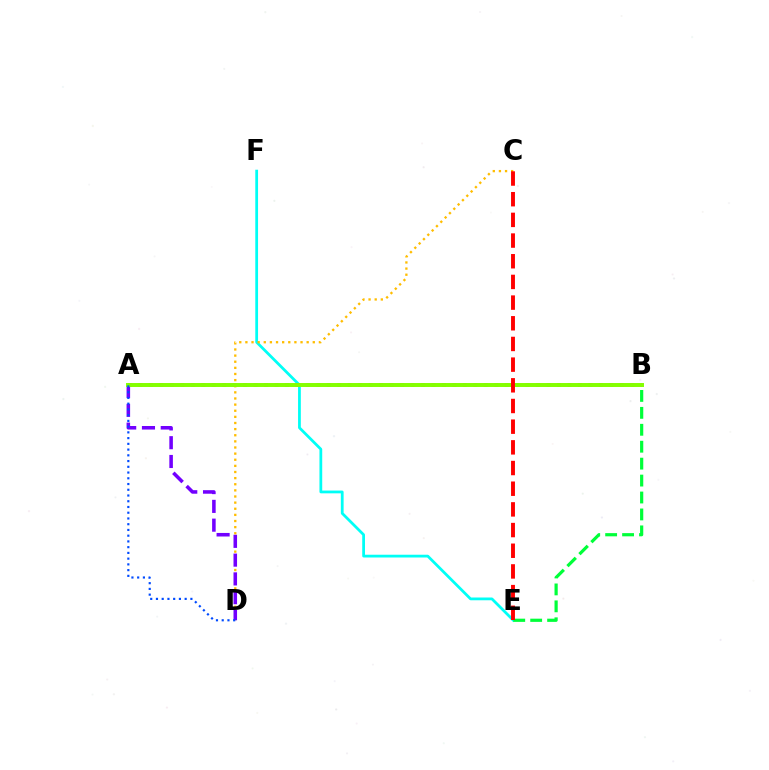{('E', 'F'): [{'color': '#00fff6', 'line_style': 'solid', 'thickness': 2.0}], ('B', 'E'): [{'color': '#00ff39', 'line_style': 'dashed', 'thickness': 2.3}], ('C', 'D'): [{'color': '#ffbd00', 'line_style': 'dotted', 'thickness': 1.66}], ('A', 'B'): [{'color': '#ff00cf', 'line_style': 'dotted', 'thickness': 2.84}, {'color': '#84ff00', 'line_style': 'solid', 'thickness': 2.85}], ('A', 'D'): [{'color': '#7200ff', 'line_style': 'dashed', 'thickness': 2.55}, {'color': '#004bff', 'line_style': 'dotted', 'thickness': 1.56}], ('C', 'E'): [{'color': '#ff0000', 'line_style': 'dashed', 'thickness': 2.81}]}